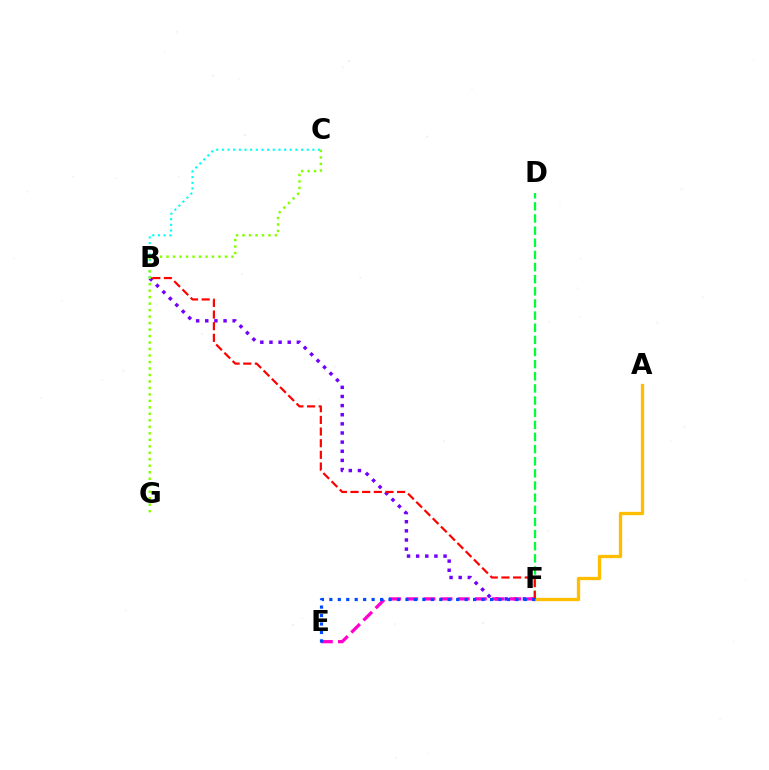{('B', 'F'): [{'color': '#7200ff', 'line_style': 'dotted', 'thickness': 2.48}, {'color': '#ff0000', 'line_style': 'dashed', 'thickness': 1.58}], ('A', 'F'): [{'color': '#ffbd00', 'line_style': 'solid', 'thickness': 2.39}], ('E', 'F'): [{'color': '#ff00cf', 'line_style': 'dashed', 'thickness': 2.33}, {'color': '#004bff', 'line_style': 'dotted', 'thickness': 2.3}], ('B', 'C'): [{'color': '#00fff6', 'line_style': 'dotted', 'thickness': 1.54}], ('D', 'F'): [{'color': '#00ff39', 'line_style': 'dashed', 'thickness': 1.65}], ('C', 'G'): [{'color': '#84ff00', 'line_style': 'dotted', 'thickness': 1.76}]}